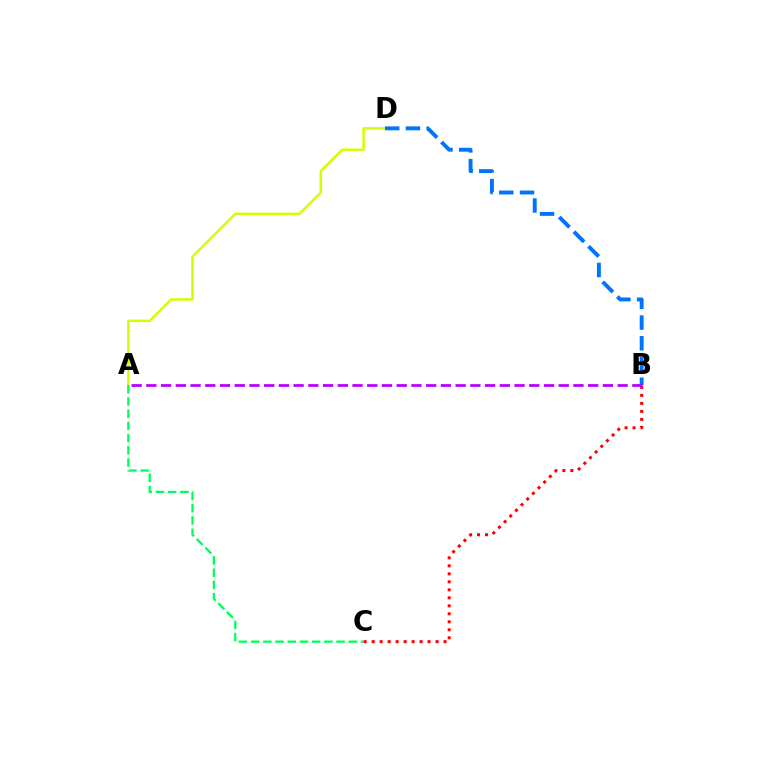{('A', 'D'): [{'color': '#d1ff00', 'line_style': 'solid', 'thickness': 1.79}], ('A', 'C'): [{'color': '#00ff5c', 'line_style': 'dashed', 'thickness': 1.66}], ('B', 'C'): [{'color': '#ff0000', 'line_style': 'dotted', 'thickness': 2.17}], ('B', 'D'): [{'color': '#0074ff', 'line_style': 'dashed', 'thickness': 2.81}], ('A', 'B'): [{'color': '#b900ff', 'line_style': 'dashed', 'thickness': 2.0}]}